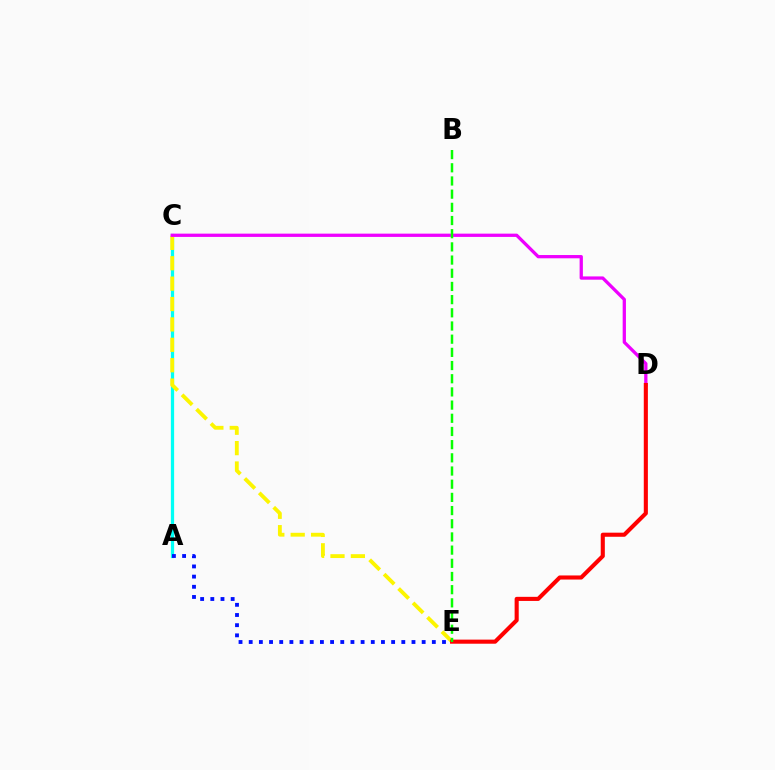{('A', 'C'): [{'color': '#00fff6', 'line_style': 'solid', 'thickness': 2.34}], ('C', 'E'): [{'color': '#fcf500', 'line_style': 'dashed', 'thickness': 2.77}], ('C', 'D'): [{'color': '#ee00ff', 'line_style': 'solid', 'thickness': 2.36}], ('A', 'E'): [{'color': '#0010ff', 'line_style': 'dotted', 'thickness': 2.76}], ('D', 'E'): [{'color': '#ff0000', 'line_style': 'solid', 'thickness': 2.95}], ('B', 'E'): [{'color': '#08ff00', 'line_style': 'dashed', 'thickness': 1.79}]}